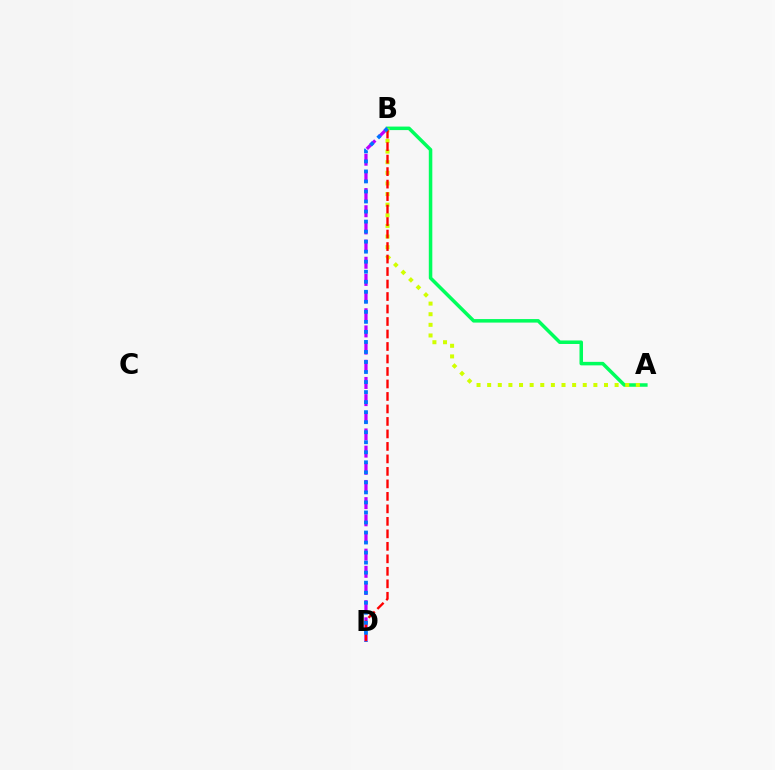{('A', 'B'): [{'color': '#00ff5c', 'line_style': 'solid', 'thickness': 2.53}, {'color': '#d1ff00', 'line_style': 'dotted', 'thickness': 2.89}], ('B', 'D'): [{'color': '#b900ff', 'line_style': 'dashed', 'thickness': 2.33}, {'color': '#ff0000', 'line_style': 'dashed', 'thickness': 1.7}, {'color': '#0074ff', 'line_style': 'dotted', 'thickness': 2.73}]}